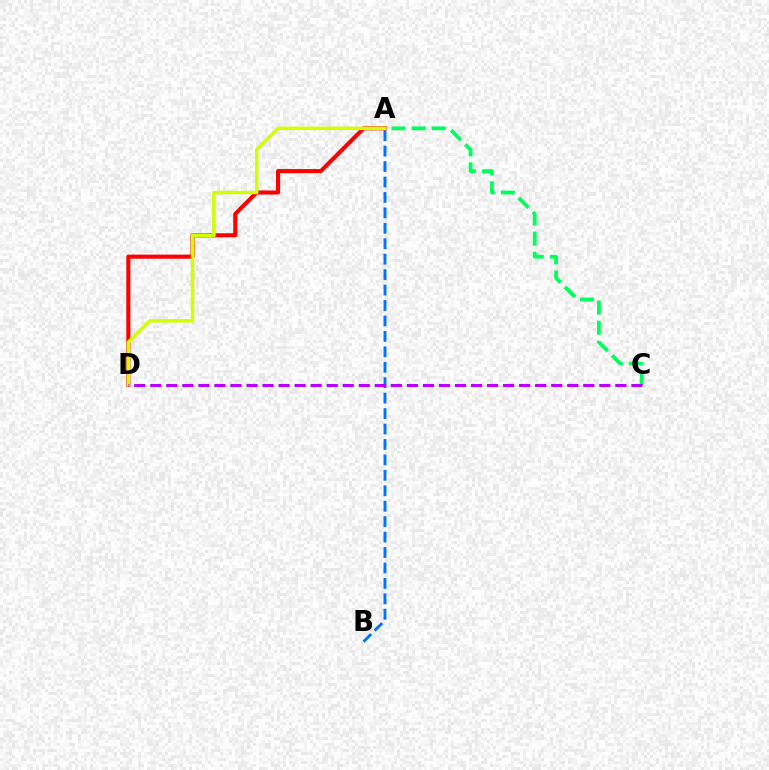{('A', 'B'): [{'color': '#0074ff', 'line_style': 'dashed', 'thickness': 2.1}], ('A', 'C'): [{'color': '#00ff5c', 'line_style': 'dashed', 'thickness': 2.73}], ('A', 'D'): [{'color': '#ff0000', 'line_style': 'solid', 'thickness': 2.94}, {'color': '#d1ff00', 'line_style': 'solid', 'thickness': 2.49}], ('C', 'D'): [{'color': '#b900ff', 'line_style': 'dashed', 'thickness': 2.18}]}